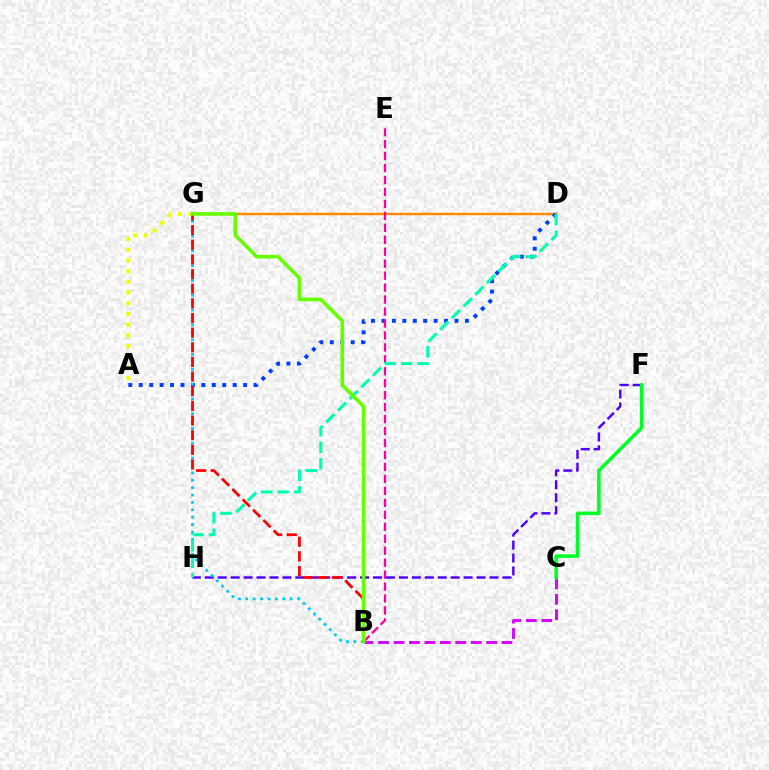{('D', 'G'): [{'color': '#ff8800', 'line_style': 'solid', 'thickness': 1.74}], ('A', 'D'): [{'color': '#003fff', 'line_style': 'dotted', 'thickness': 2.84}], ('F', 'H'): [{'color': '#4f00ff', 'line_style': 'dashed', 'thickness': 1.76}], ('B', 'C'): [{'color': '#d600ff', 'line_style': 'dashed', 'thickness': 2.1}], ('A', 'G'): [{'color': '#eeff00', 'line_style': 'dotted', 'thickness': 2.9}], ('B', 'G'): [{'color': '#00c7ff', 'line_style': 'dotted', 'thickness': 2.01}, {'color': '#ff0000', 'line_style': 'dashed', 'thickness': 1.99}, {'color': '#66ff00', 'line_style': 'solid', 'thickness': 2.6}], ('C', 'F'): [{'color': '#00ff27', 'line_style': 'solid', 'thickness': 2.57}], ('B', 'E'): [{'color': '#ff00a0', 'line_style': 'dashed', 'thickness': 1.62}], ('D', 'H'): [{'color': '#00ffaf', 'line_style': 'dashed', 'thickness': 2.24}]}